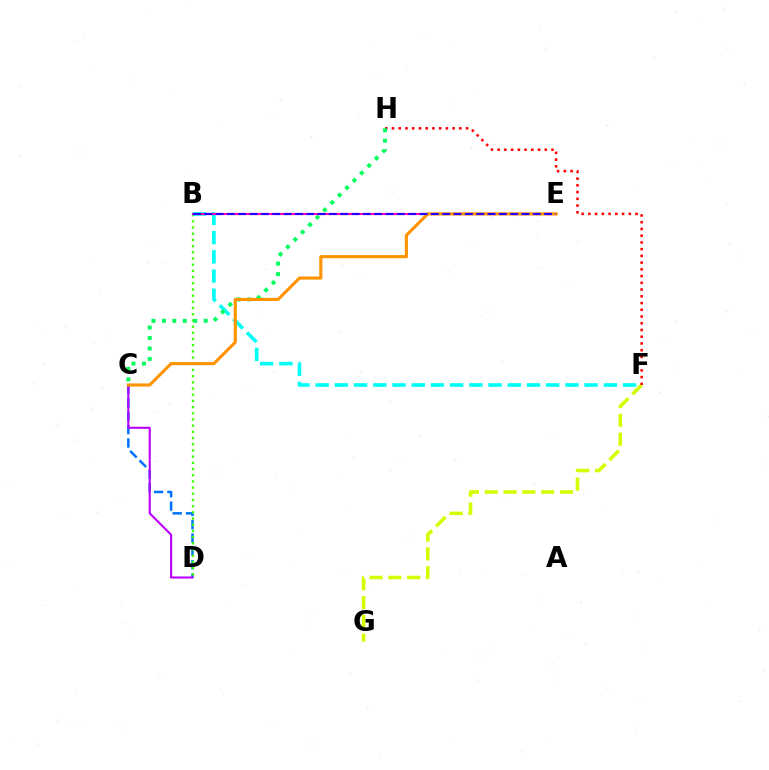{('C', 'D'): [{'color': '#0074ff', 'line_style': 'dashed', 'thickness': 1.81}, {'color': '#b900ff', 'line_style': 'solid', 'thickness': 1.5}], ('B', 'D'): [{'color': '#3dff00', 'line_style': 'dotted', 'thickness': 1.68}], ('B', 'F'): [{'color': '#00fff6', 'line_style': 'dashed', 'thickness': 2.61}], ('F', 'G'): [{'color': '#d1ff00', 'line_style': 'dashed', 'thickness': 2.56}], ('F', 'H'): [{'color': '#ff0000', 'line_style': 'dotted', 'thickness': 1.83}], ('C', 'H'): [{'color': '#00ff5c', 'line_style': 'dotted', 'thickness': 2.84}], ('B', 'E'): [{'color': '#ff00ac', 'line_style': 'solid', 'thickness': 1.52}, {'color': '#2500ff', 'line_style': 'dashed', 'thickness': 1.54}], ('C', 'E'): [{'color': '#ff9400', 'line_style': 'solid', 'thickness': 2.25}]}